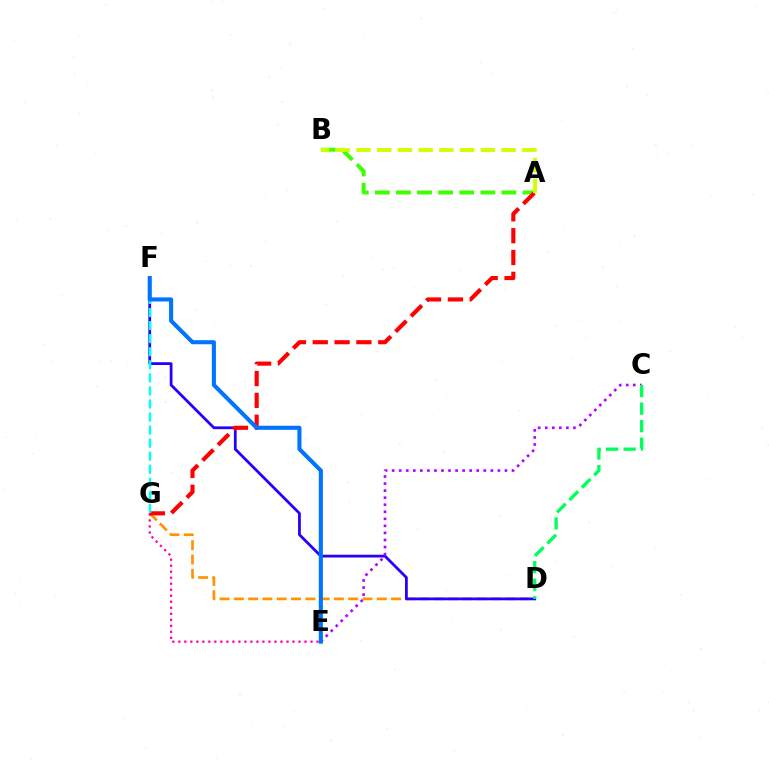{('D', 'G'): [{'color': '#ff9400', 'line_style': 'dashed', 'thickness': 1.94}], ('A', 'B'): [{'color': '#3dff00', 'line_style': 'dashed', 'thickness': 2.87}, {'color': '#d1ff00', 'line_style': 'dashed', 'thickness': 2.82}], ('D', 'F'): [{'color': '#2500ff', 'line_style': 'solid', 'thickness': 1.99}], ('E', 'G'): [{'color': '#ff00ac', 'line_style': 'dotted', 'thickness': 1.63}], ('C', 'E'): [{'color': '#b900ff', 'line_style': 'dotted', 'thickness': 1.92}], ('C', 'D'): [{'color': '#00ff5c', 'line_style': 'dashed', 'thickness': 2.38}], ('A', 'G'): [{'color': '#ff0000', 'line_style': 'dashed', 'thickness': 2.97}], ('F', 'G'): [{'color': '#00fff6', 'line_style': 'dashed', 'thickness': 1.77}], ('E', 'F'): [{'color': '#0074ff', 'line_style': 'solid', 'thickness': 2.94}]}